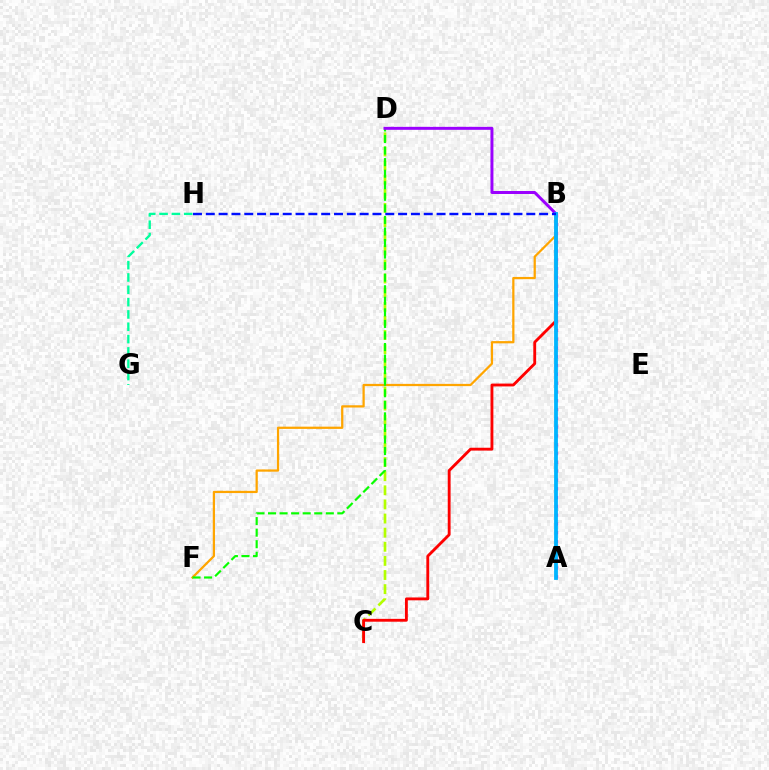{('C', 'D'): [{'color': '#b3ff00', 'line_style': 'dashed', 'thickness': 1.92}], ('B', 'F'): [{'color': '#ffa500', 'line_style': 'solid', 'thickness': 1.62}], ('D', 'F'): [{'color': '#08ff00', 'line_style': 'dashed', 'thickness': 1.57}], ('B', 'C'): [{'color': '#ff0000', 'line_style': 'solid', 'thickness': 2.05}], ('A', 'B'): [{'color': '#ff00bd', 'line_style': 'dotted', 'thickness': 2.39}, {'color': '#00b5ff', 'line_style': 'solid', 'thickness': 2.74}], ('G', 'H'): [{'color': '#00ff9d', 'line_style': 'dashed', 'thickness': 1.67}], ('B', 'D'): [{'color': '#9b00ff', 'line_style': 'solid', 'thickness': 2.14}], ('B', 'H'): [{'color': '#0010ff', 'line_style': 'dashed', 'thickness': 1.74}]}